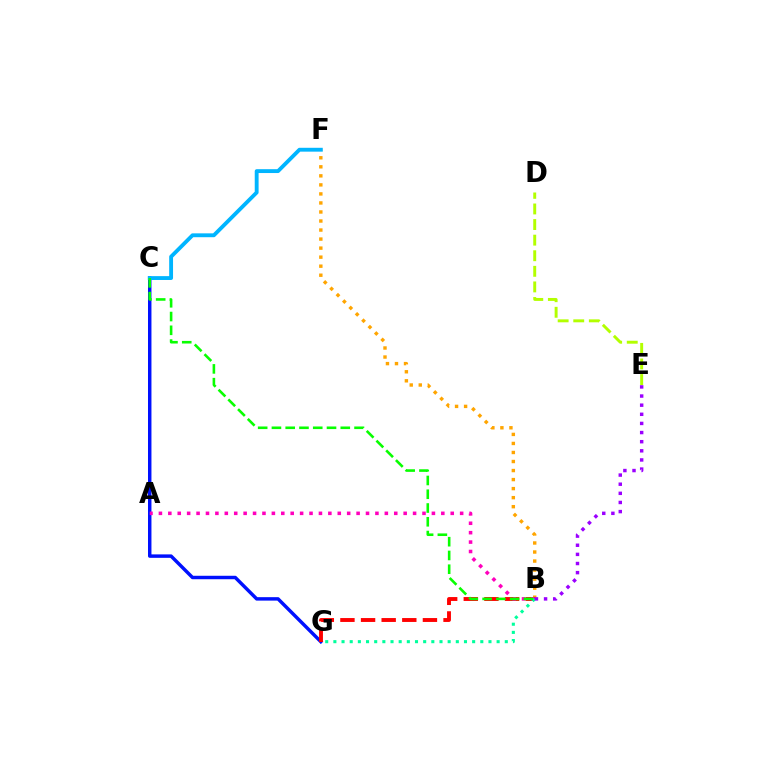{('B', 'F'): [{'color': '#ffa500', 'line_style': 'dotted', 'thickness': 2.45}], ('C', 'G'): [{'color': '#0010ff', 'line_style': 'solid', 'thickness': 2.49}], ('C', 'F'): [{'color': '#00b5ff', 'line_style': 'solid', 'thickness': 2.78}], ('B', 'G'): [{'color': '#ff0000', 'line_style': 'dashed', 'thickness': 2.8}, {'color': '#00ff9d', 'line_style': 'dotted', 'thickness': 2.22}], ('A', 'B'): [{'color': '#ff00bd', 'line_style': 'dotted', 'thickness': 2.56}], ('B', 'C'): [{'color': '#08ff00', 'line_style': 'dashed', 'thickness': 1.87}], ('D', 'E'): [{'color': '#b3ff00', 'line_style': 'dashed', 'thickness': 2.12}], ('B', 'E'): [{'color': '#9b00ff', 'line_style': 'dotted', 'thickness': 2.48}]}